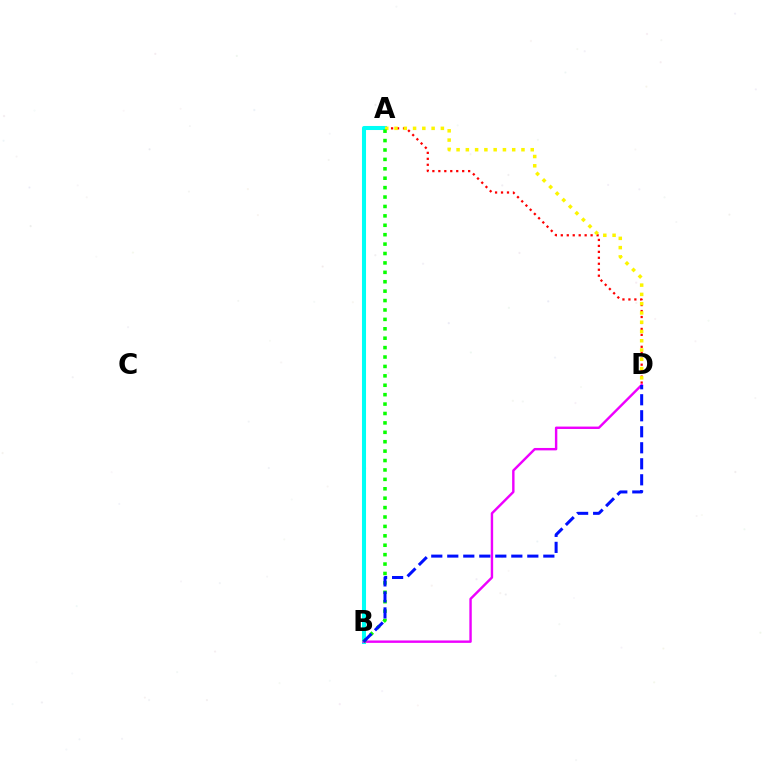{('A', 'B'): [{'color': '#00fff6', 'line_style': 'solid', 'thickness': 2.92}, {'color': '#08ff00', 'line_style': 'dotted', 'thickness': 2.56}], ('A', 'D'): [{'color': '#ff0000', 'line_style': 'dotted', 'thickness': 1.62}, {'color': '#fcf500', 'line_style': 'dotted', 'thickness': 2.52}], ('B', 'D'): [{'color': '#ee00ff', 'line_style': 'solid', 'thickness': 1.74}, {'color': '#0010ff', 'line_style': 'dashed', 'thickness': 2.17}]}